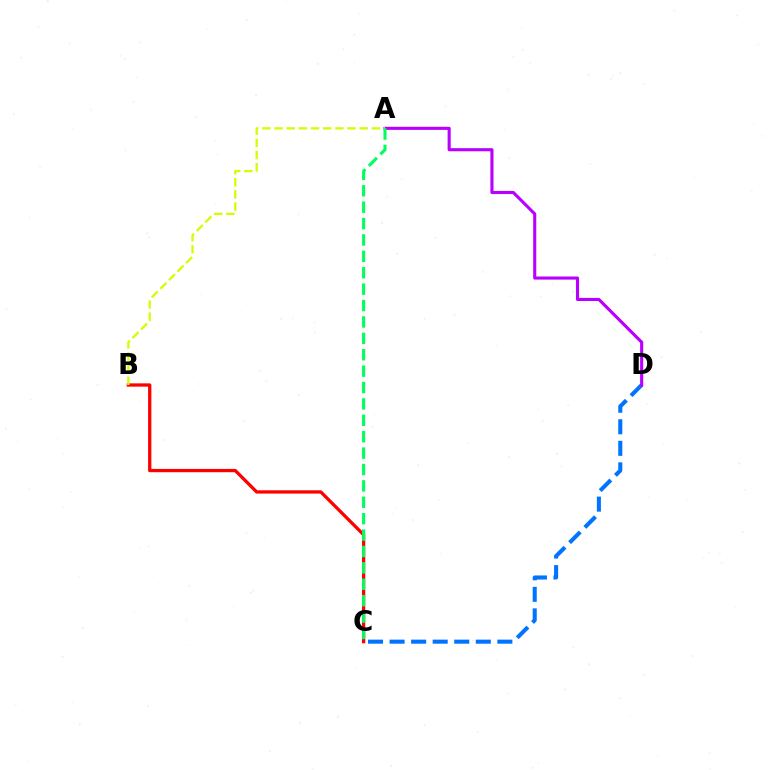{('C', 'D'): [{'color': '#0074ff', 'line_style': 'dashed', 'thickness': 2.93}], ('A', 'D'): [{'color': '#b900ff', 'line_style': 'solid', 'thickness': 2.23}], ('B', 'C'): [{'color': '#ff0000', 'line_style': 'solid', 'thickness': 2.36}], ('A', 'B'): [{'color': '#d1ff00', 'line_style': 'dashed', 'thickness': 1.65}], ('A', 'C'): [{'color': '#00ff5c', 'line_style': 'dashed', 'thickness': 2.23}]}